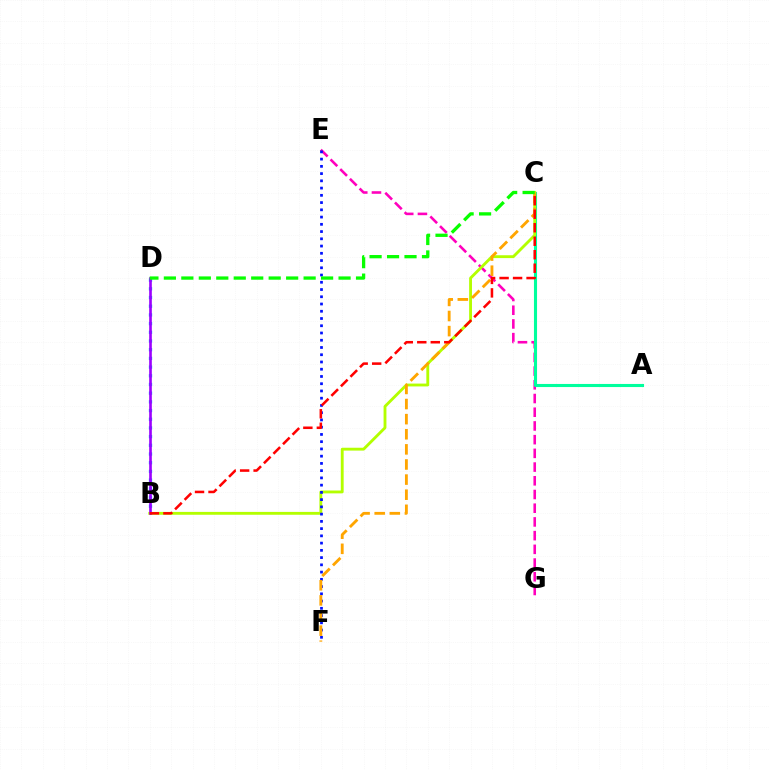{('E', 'G'): [{'color': '#ff00bd', 'line_style': 'dashed', 'thickness': 1.86}], ('A', 'C'): [{'color': '#00ff9d', 'line_style': 'solid', 'thickness': 2.23}], ('B', 'D'): [{'color': '#00b5ff', 'line_style': 'dotted', 'thickness': 2.36}, {'color': '#9b00ff', 'line_style': 'solid', 'thickness': 1.9}], ('B', 'C'): [{'color': '#b3ff00', 'line_style': 'solid', 'thickness': 2.05}, {'color': '#ff0000', 'line_style': 'dashed', 'thickness': 1.83}], ('E', 'F'): [{'color': '#0010ff', 'line_style': 'dotted', 'thickness': 1.97}], ('C', 'F'): [{'color': '#ffa500', 'line_style': 'dashed', 'thickness': 2.05}], ('C', 'D'): [{'color': '#08ff00', 'line_style': 'dashed', 'thickness': 2.37}]}